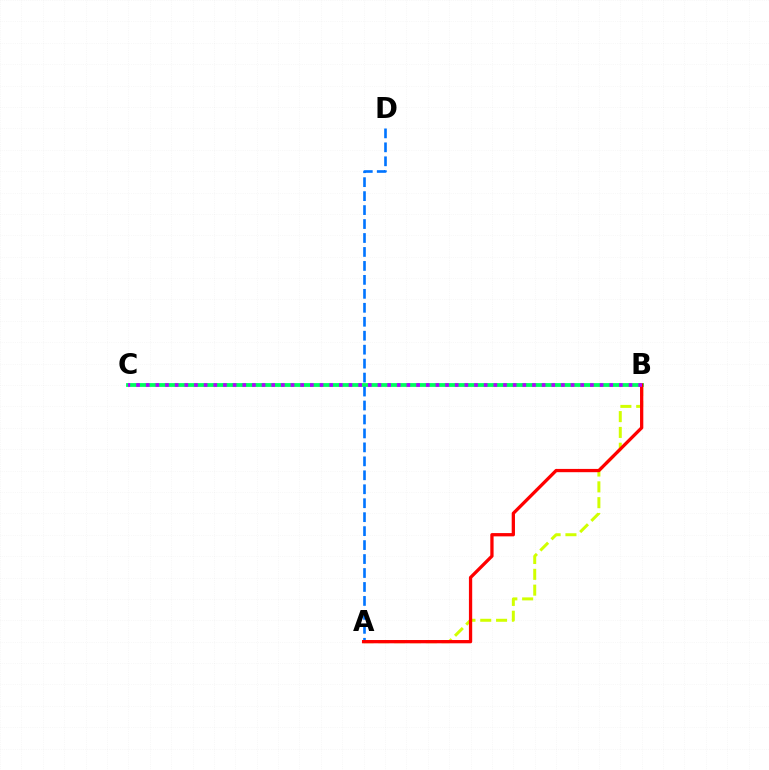{('B', 'C'): [{'color': '#00ff5c', 'line_style': 'solid', 'thickness': 2.74}, {'color': '#b900ff', 'line_style': 'dotted', 'thickness': 2.62}], ('A', 'B'): [{'color': '#d1ff00', 'line_style': 'dashed', 'thickness': 2.15}, {'color': '#ff0000', 'line_style': 'solid', 'thickness': 2.36}], ('A', 'D'): [{'color': '#0074ff', 'line_style': 'dashed', 'thickness': 1.9}]}